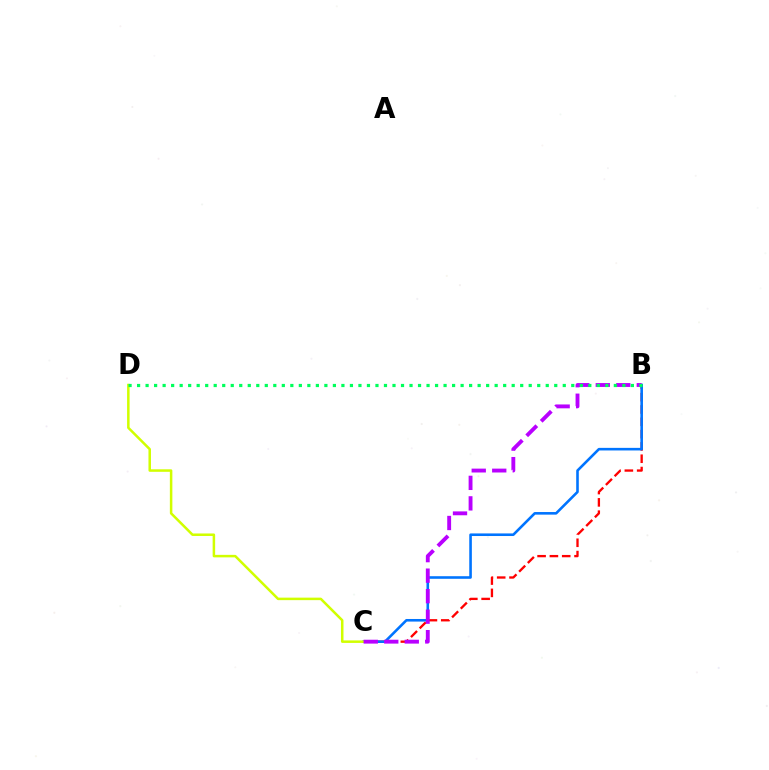{('B', 'C'): [{'color': '#ff0000', 'line_style': 'dashed', 'thickness': 1.67}, {'color': '#0074ff', 'line_style': 'solid', 'thickness': 1.87}, {'color': '#b900ff', 'line_style': 'dashed', 'thickness': 2.79}], ('C', 'D'): [{'color': '#d1ff00', 'line_style': 'solid', 'thickness': 1.81}], ('B', 'D'): [{'color': '#00ff5c', 'line_style': 'dotted', 'thickness': 2.31}]}